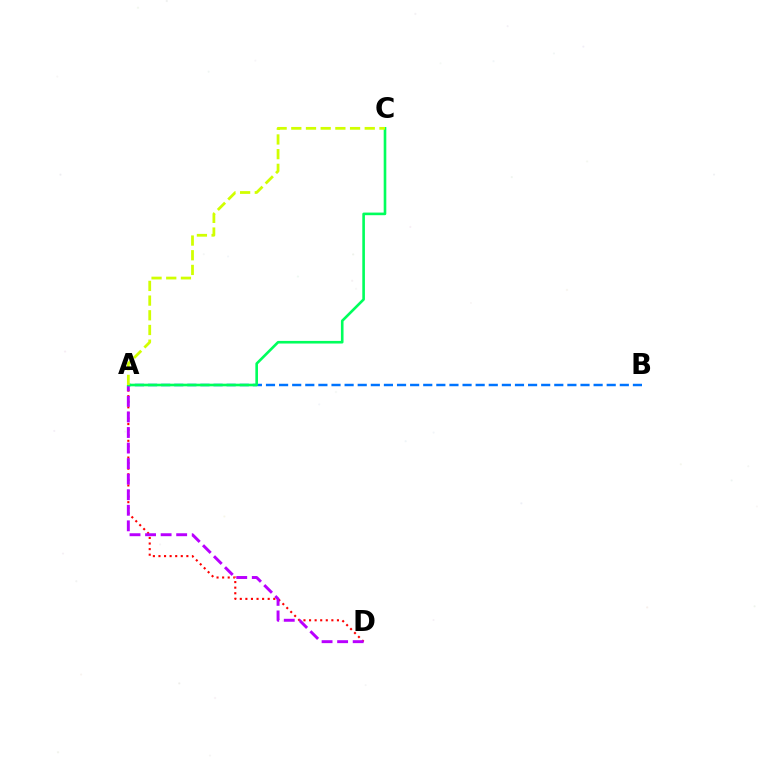{('A', 'D'): [{'color': '#ff0000', 'line_style': 'dotted', 'thickness': 1.52}, {'color': '#b900ff', 'line_style': 'dashed', 'thickness': 2.11}], ('A', 'B'): [{'color': '#0074ff', 'line_style': 'dashed', 'thickness': 1.78}], ('A', 'C'): [{'color': '#00ff5c', 'line_style': 'solid', 'thickness': 1.89}, {'color': '#d1ff00', 'line_style': 'dashed', 'thickness': 2.0}]}